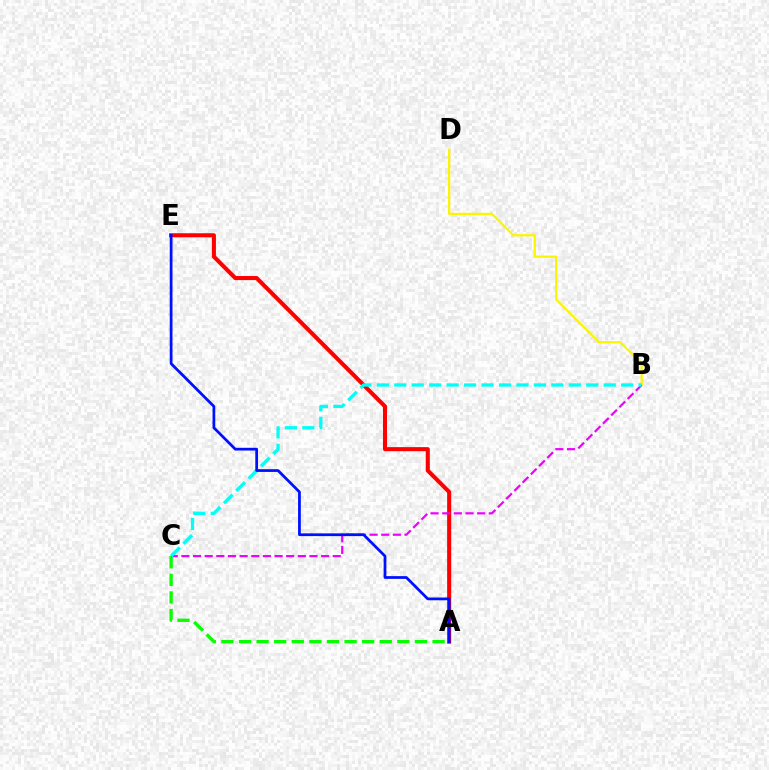{('A', 'E'): [{'color': '#ff0000', 'line_style': 'solid', 'thickness': 2.93}, {'color': '#0010ff', 'line_style': 'solid', 'thickness': 1.98}], ('A', 'C'): [{'color': '#08ff00', 'line_style': 'dashed', 'thickness': 2.39}], ('B', 'D'): [{'color': '#fcf500', 'line_style': 'solid', 'thickness': 1.62}], ('B', 'C'): [{'color': '#ee00ff', 'line_style': 'dashed', 'thickness': 1.58}, {'color': '#00fff6', 'line_style': 'dashed', 'thickness': 2.37}]}